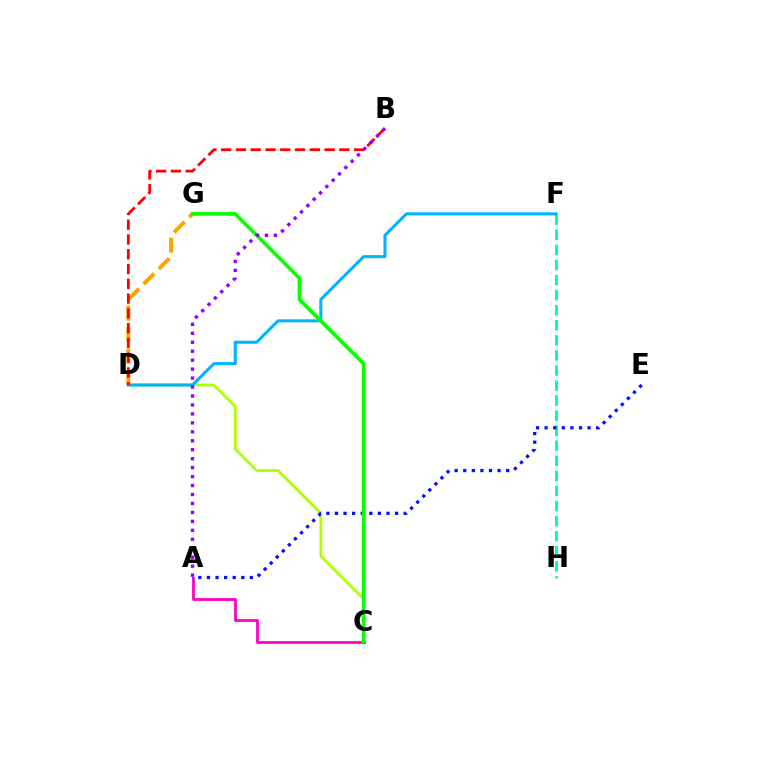{('A', 'C'): [{'color': '#ff00bd', 'line_style': 'solid', 'thickness': 2.0}], ('C', 'D'): [{'color': '#b3ff00', 'line_style': 'solid', 'thickness': 2.03}], ('D', 'G'): [{'color': '#ffa500', 'line_style': 'dashed', 'thickness': 2.91}], ('F', 'H'): [{'color': '#00ff9d', 'line_style': 'dashed', 'thickness': 2.05}], ('D', 'F'): [{'color': '#00b5ff', 'line_style': 'solid', 'thickness': 2.2}], ('B', 'D'): [{'color': '#ff0000', 'line_style': 'dashed', 'thickness': 2.01}], ('A', 'E'): [{'color': '#0010ff', 'line_style': 'dotted', 'thickness': 2.33}], ('C', 'G'): [{'color': '#08ff00', 'line_style': 'solid', 'thickness': 2.65}], ('A', 'B'): [{'color': '#9b00ff', 'line_style': 'dotted', 'thickness': 2.43}]}